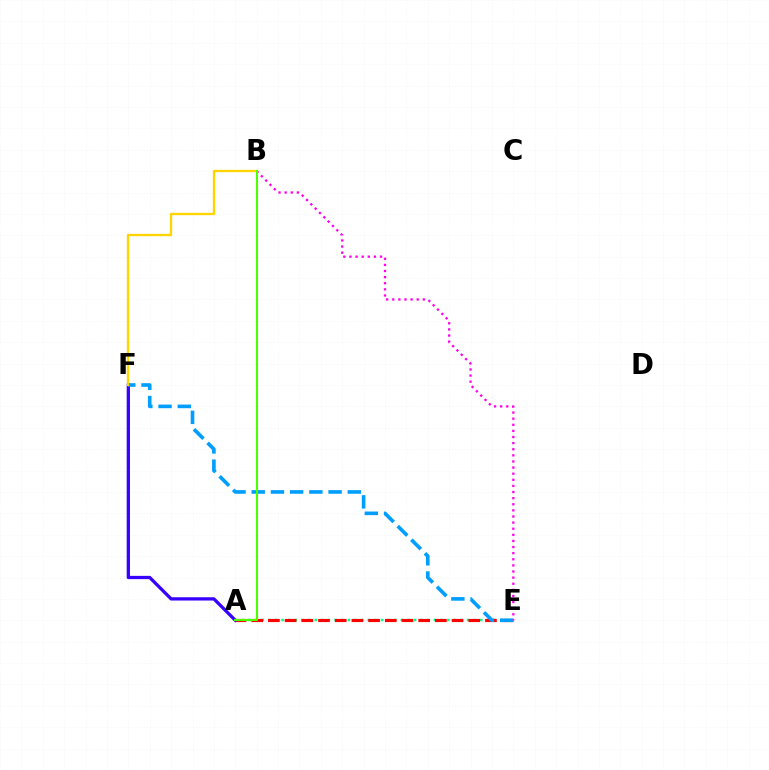{('A', 'E'): [{'color': '#00ff86', 'line_style': 'dotted', 'thickness': 1.8}, {'color': '#ff0000', 'line_style': 'dashed', 'thickness': 2.27}], ('A', 'F'): [{'color': '#3700ff', 'line_style': 'solid', 'thickness': 2.36}], ('E', 'F'): [{'color': '#009eff', 'line_style': 'dashed', 'thickness': 2.61}], ('B', 'F'): [{'color': '#ffd500', 'line_style': 'solid', 'thickness': 1.69}], ('B', 'E'): [{'color': '#ff00ed', 'line_style': 'dotted', 'thickness': 1.66}], ('A', 'B'): [{'color': '#4fff00', 'line_style': 'solid', 'thickness': 1.51}]}